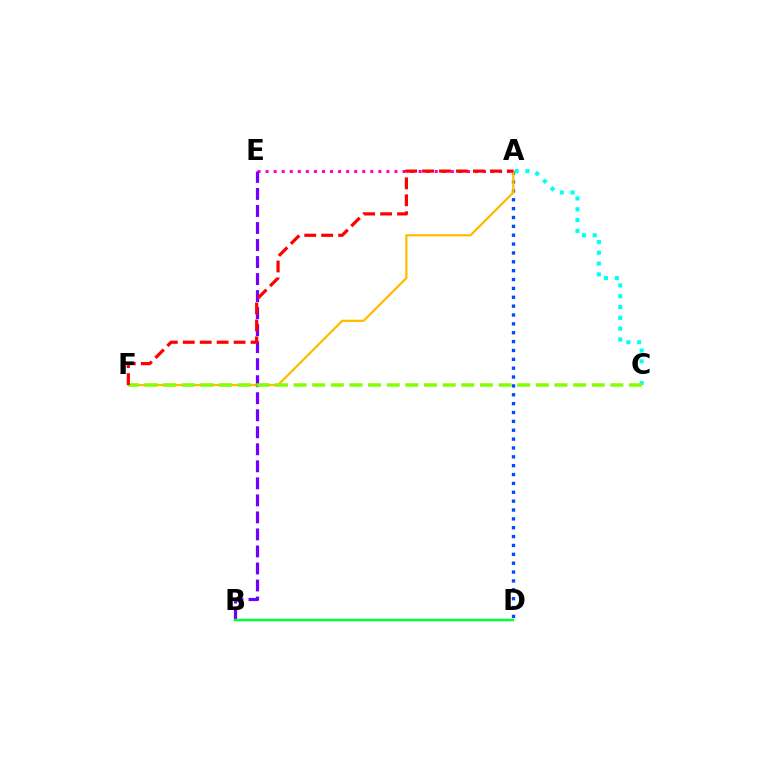{('A', 'D'): [{'color': '#004bff', 'line_style': 'dotted', 'thickness': 2.41}], ('A', 'C'): [{'color': '#00fff6', 'line_style': 'dotted', 'thickness': 2.94}], ('A', 'F'): [{'color': '#ffbd00', 'line_style': 'solid', 'thickness': 1.63}, {'color': '#ff0000', 'line_style': 'dashed', 'thickness': 2.3}], ('A', 'E'): [{'color': '#ff00cf', 'line_style': 'dotted', 'thickness': 2.19}], ('B', 'E'): [{'color': '#7200ff', 'line_style': 'dashed', 'thickness': 2.31}], ('C', 'F'): [{'color': '#84ff00', 'line_style': 'dashed', 'thickness': 2.53}], ('B', 'D'): [{'color': '#00ff39', 'line_style': 'solid', 'thickness': 1.77}]}